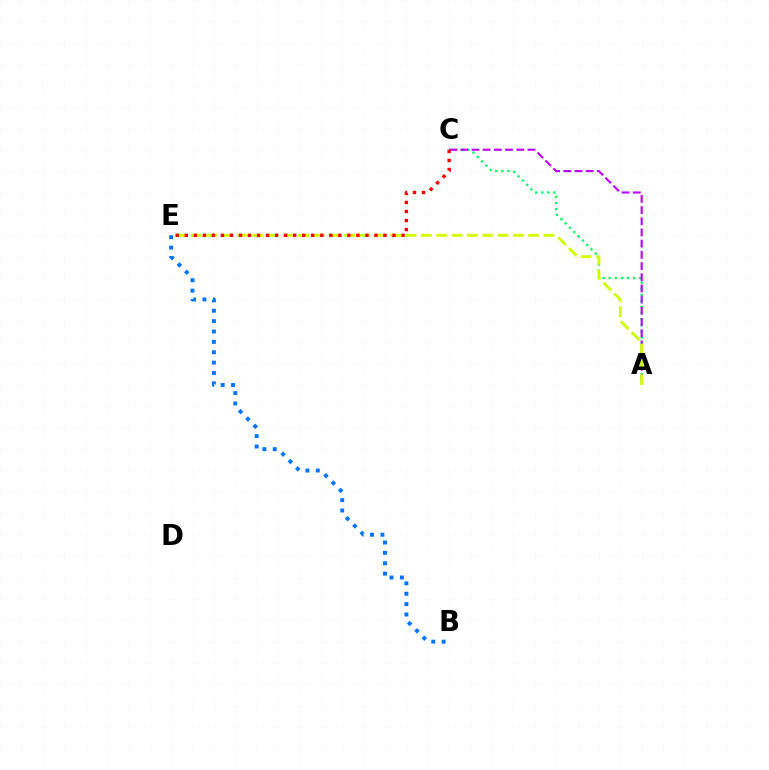{('A', 'C'): [{'color': '#00ff5c', 'line_style': 'dotted', 'thickness': 1.66}, {'color': '#b900ff', 'line_style': 'dashed', 'thickness': 1.52}], ('B', 'E'): [{'color': '#0074ff', 'line_style': 'dotted', 'thickness': 2.82}], ('A', 'E'): [{'color': '#d1ff00', 'line_style': 'dashed', 'thickness': 2.08}], ('C', 'E'): [{'color': '#ff0000', 'line_style': 'dotted', 'thickness': 2.45}]}